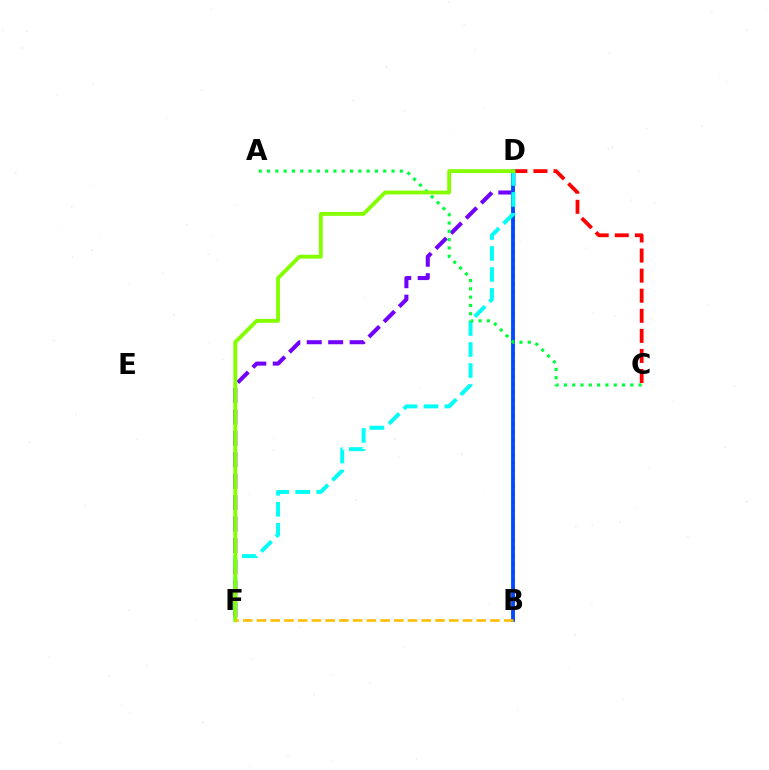{('D', 'F'): [{'color': '#7200ff', 'line_style': 'dashed', 'thickness': 2.91}, {'color': '#00fff6', 'line_style': 'dashed', 'thickness': 2.85}, {'color': '#84ff00', 'line_style': 'solid', 'thickness': 2.78}], ('B', 'D'): [{'color': '#ff00cf', 'line_style': 'dotted', 'thickness': 2.12}, {'color': '#004bff', 'line_style': 'solid', 'thickness': 2.76}], ('C', 'D'): [{'color': '#ff0000', 'line_style': 'dashed', 'thickness': 2.73}], ('A', 'C'): [{'color': '#00ff39', 'line_style': 'dotted', 'thickness': 2.25}], ('B', 'F'): [{'color': '#ffbd00', 'line_style': 'dashed', 'thickness': 1.87}]}